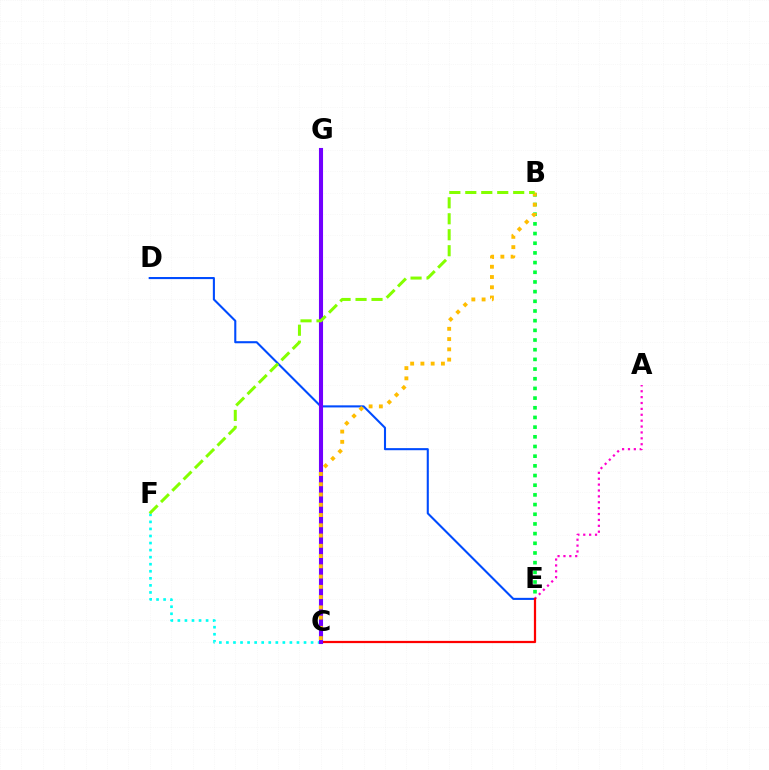{('B', 'E'): [{'color': '#00ff39', 'line_style': 'dotted', 'thickness': 2.63}], ('C', 'F'): [{'color': '#00fff6', 'line_style': 'dotted', 'thickness': 1.92}], ('A', 'E'): [{'color': '#ff00cf', 'line_style': 'dotted', 'thickness': 1.6}], ('D', 'E'): [{'color': '#004bff', 'line_style': 'solid', 'thickness': 1.51}], ('C', 'E'): [{'color': '#ff0000', 'line_style': 'solid', 'thickness': 1.61}], ('C', 'G'): [{'color': '#7200ff', 'line_style': 'solid', 'thickness': 2.94}], ('B', 'C'): [{'color': '#ffbd00', 'line_style': 'dotted', 'thickness': 2.79}], ('B', 'F'): [{'color': '#84ff00', 'line_style': 'dashed', 'thickness': 2.17}]}